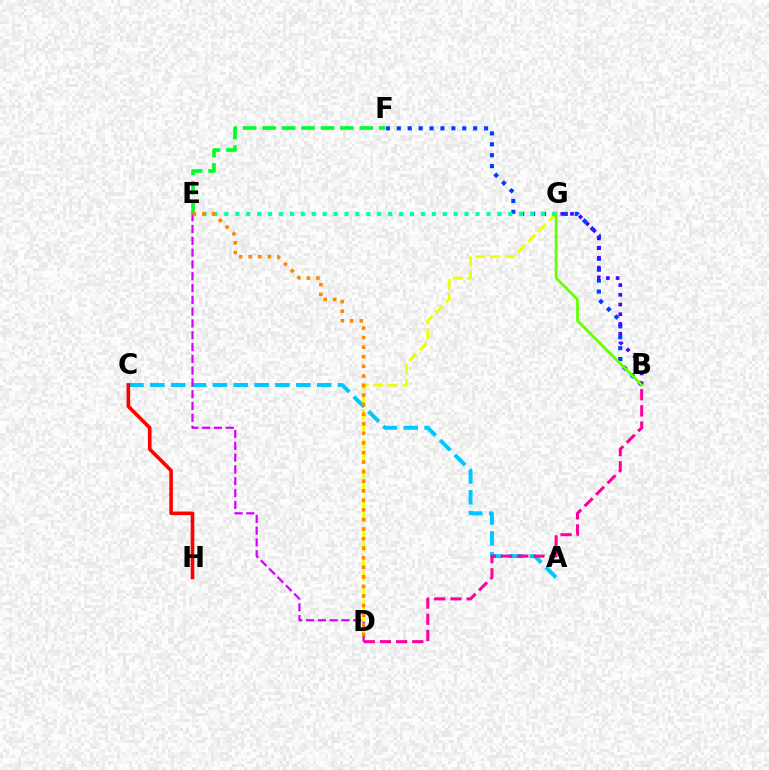{('A', 'C'): [{'color': '#00c7ff', 'line_style': 'dashed', 'thickness': 2.83}], ('B', 'D'): [{'color': '#ff00a0', 'line_style': 'dashed', 'thickness': 2.2}], ('E', 'F'): [{'color': '#00ff27', 'line_style': 'dashed', 'thickness': 2.64}], ('B', 'F'): [{'color': '#003fff', 'line_style': 'dotted', 'thickness': 2.96}], ('D', 'G'): [{'color': '#eeff00', 'line_style': 'dashed', 'thickness': 2.0}], ('B', 'G'): [{'color': '#4f00ff', 'line_style': 'dotted', 'thickness': 2.64}, {'color': '#66ff00', 'line_style': 'solid', 'thickness': 2.01}], ('E', 'G'): [{'color': '#00ffaf', 'line_style': 'dotted', 'thickness': 2.97}], ('D', 'E'): [{'color': '#d600ff', 'line_style': 'dashed', 'thickness': 1.6}, {'color': '#ff8800', 'line_style': 'dotted', 'thickness': 2.6}], ('C', 'H'): [{'color': '#ff0000', 'line_style': 'solid', 'thickness': 2.6}]}